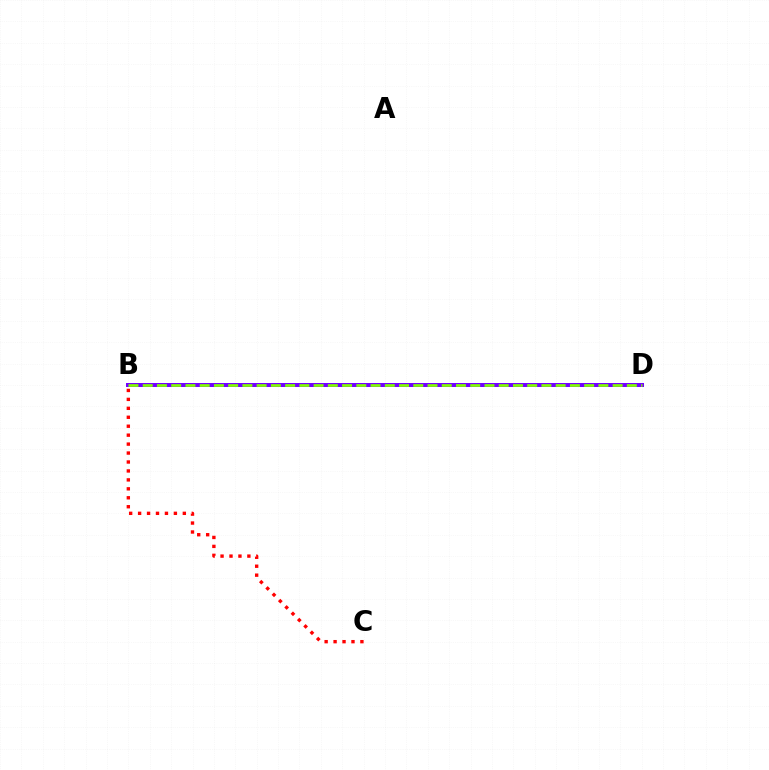{('B', 'C'): [{'color': '#ff0000', 'line_style': 'dotted', 'thickness': 2.43}], ('B', 'D'): [{'color': '#00fff6', 'line_style': 'solid', 'thickness': 1.9}, {'color': '#7200ff', 'line_style': 'solid', 'thickness': 2.88}, {'color': '#84ff00', 'line_style': 'dashed', 'thickness': 1.93}]}